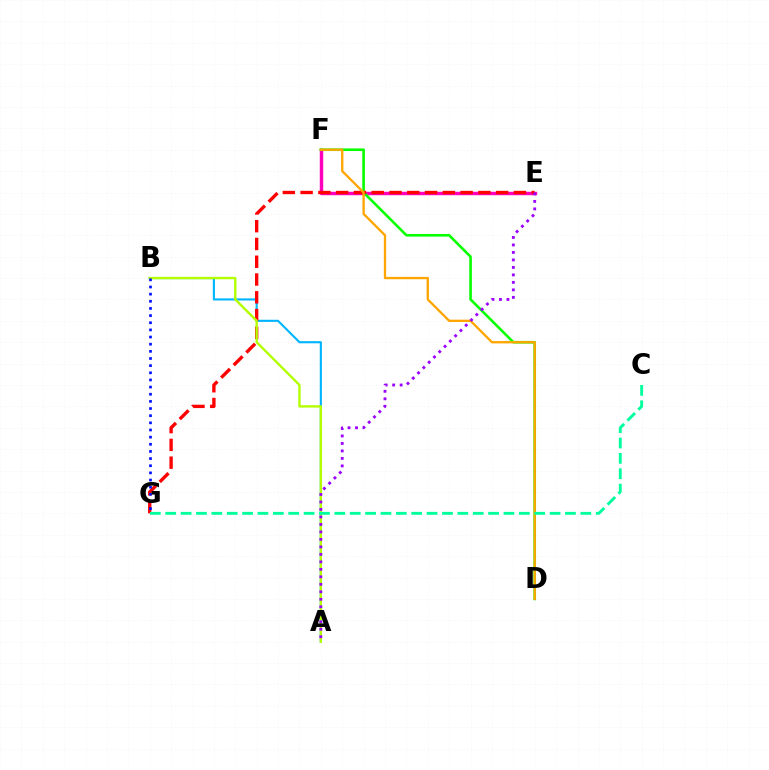{('E', 'F'): [{'color': '#ff00bd', 'line_style': 'solid', 'thickness': 2.48}], ('A', 'B'): [{'color': '#00b5ff', 'line_style': 'solid', 'thickness': 1.53}, {'color': '#b3ff00', 'line_style': 'solid', 'thickness': 1.73}], ('D', 'F'): [{'color': '#08ff00', 'line_style': 'solid', 'thickness': 1.88}, {'color': '#ffa500', 'line_style': 'solid', 'thickness': 1.67}], ('E', 'G'): [{'color': '#ff0000', 'line_style': 'dashed', 'thickness': 2.41}], ('B', 'G'): [{'color': '#0010ff', 'line_style': 'dotted', 'thickness': 1.94}], ('A', 'E'): [{'color': '#9b00ff', 'line_style': 'dotted', 'thickness': 2.03}], ('C', 'G'): [{'color': '#00ff9d', 'line_style': 'dashed', 'thickness': 2.09}]}